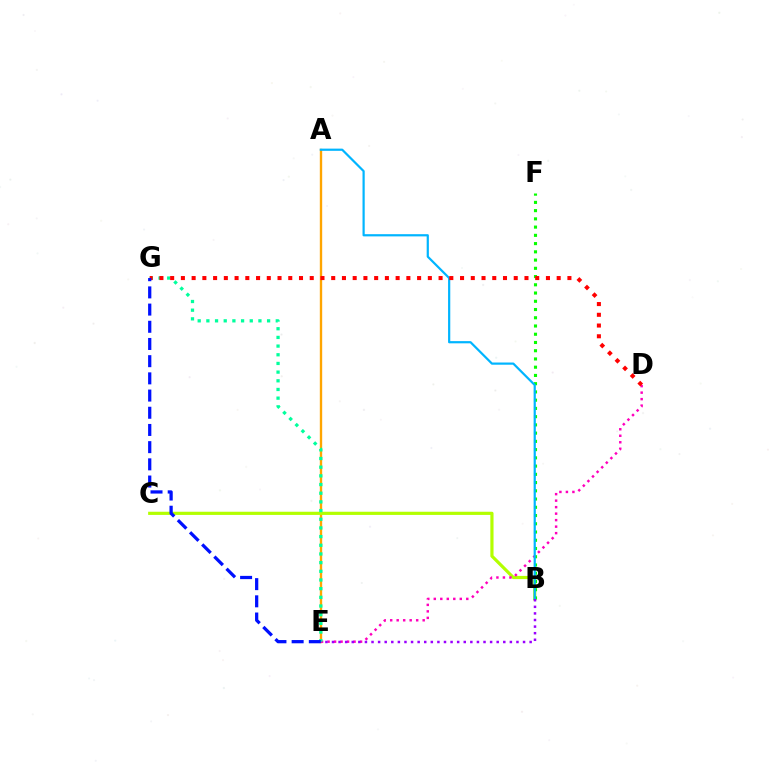{('A', 'E'): [{'color': '#ffa500', 'line_style': 'solid', 'thickness': 1.7}], ('B', 'C'): [{'color': '#b3ff00', 'line_style': 'solid', 'thickness': 2.29}], ('D', 'E'): [{'color': '#ff00bd', 'line_style': 'dotted', 'thickness': 1.77}], ('B', 'F'): [{'color': '#08ff00', 'line_style': 'dotted', 'thickness': 2.24}], ('E', 'G'): [{'color': '#00ff9d', 'line_style': 'dotted', 'thickness': 2.36}, {'color': '#0010ff', 'line_style': 'dashed', 'thickness': 2.34}], ('A', 'B'): [{'color': '#00b5ff', 'line_style': 'solid', 'thickness': 1.59}], ('B', 'E'): [{'color': '#9b00ff', 'line_style': 'dotted', 'thickness': 1.79}], ('D', 'G'): [{'color': '#ff0000', 'line_style': 'dotted', 'thickness': 2.92}]}